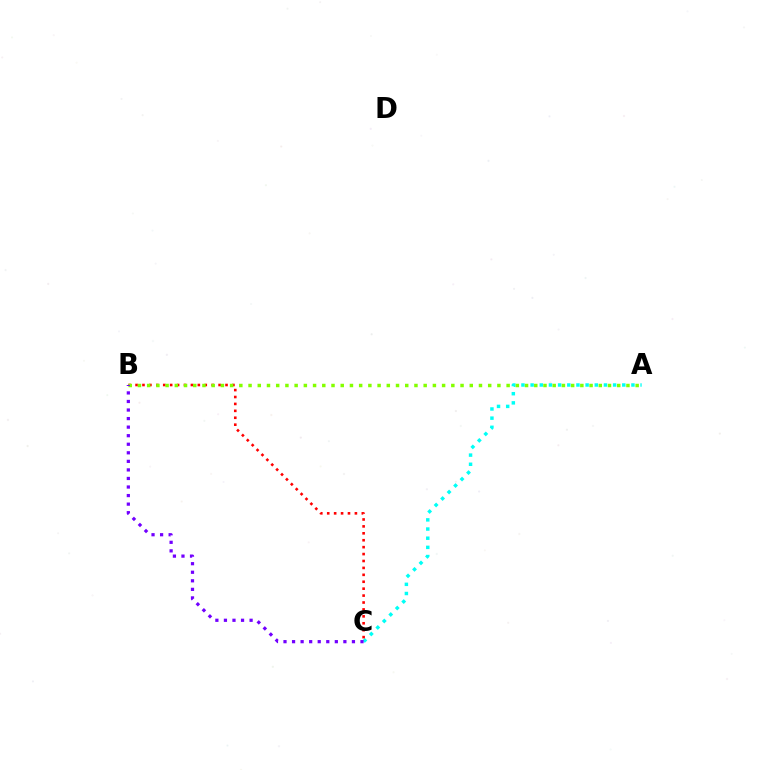{('A', 'C'): [{'color': '#00fff6', 'line_style': 'dotted', 'thickness': 2.49}], ('B', 'C'): [{'color': '#ff0000', 'line_style': 'dotted', 'thickness': 1.88}, {'color': '#7200ff', 'line_style': 'dotted', 'thickness': 2.32}], ('A', 'B'): [{'color': '#84ff00', 'line_style': 'dotted', 'thickness': 2.5}]}